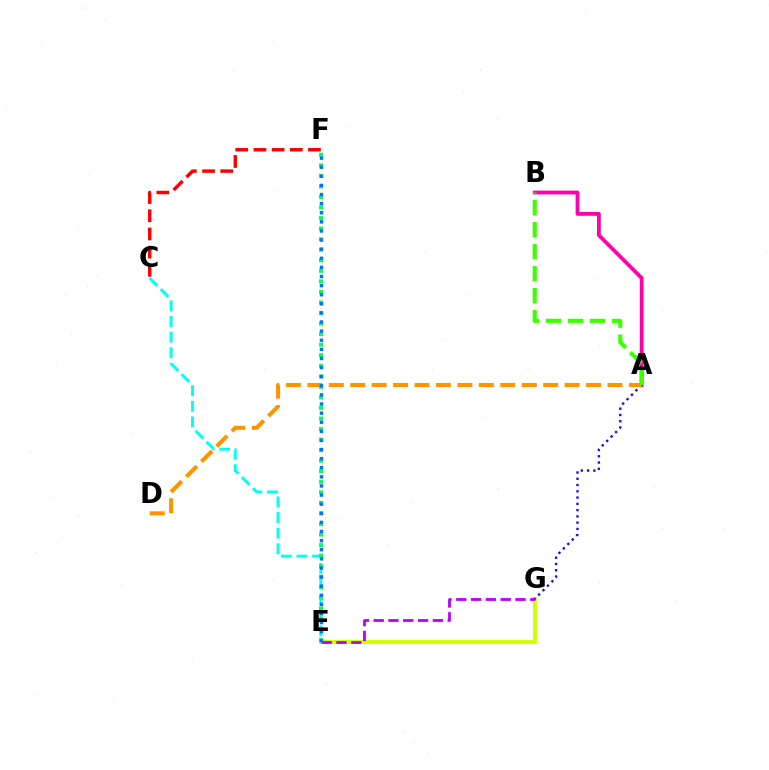{('E', 'G'): [{'color': '#d1ff00', 'line_style': 'solid', 'thickness': 2.79}, {'color': '#b900ff', 'line_style': 'dashed', 'thickness': 2.01}], ('A', 'B'): [{'color': '#ff00ac', 'line_style': 'solid', 'thickness': 2.73}, {'color': '#3dff00', 'line_style': 'dashed', 'thickness': 2.99}], ('A', 'G'): [{'color': '#2500ff', 'line_style': 'dotted', 'thickness': 1.7}], ('A', 'D'): [{'color': '#ff9400', 'line_style': 'dashed', 'thickness': 2.91}], ('C', 'E'): [{'color': '#00fff6', 'line_style': 'dashed', 'thickness': 2.12}], ('C', 'F'): [{'color': '#ff0000', 'line_style': 'dashed', 'thickness': 2.47}], ('E', 'F'): [{'color': '#00ff5c', 'line_style': 'dotted', 'thickness': 2.87}, {'color': '#0074ff', 'line_style': 'dotted', 'thickness': 2.47}]}